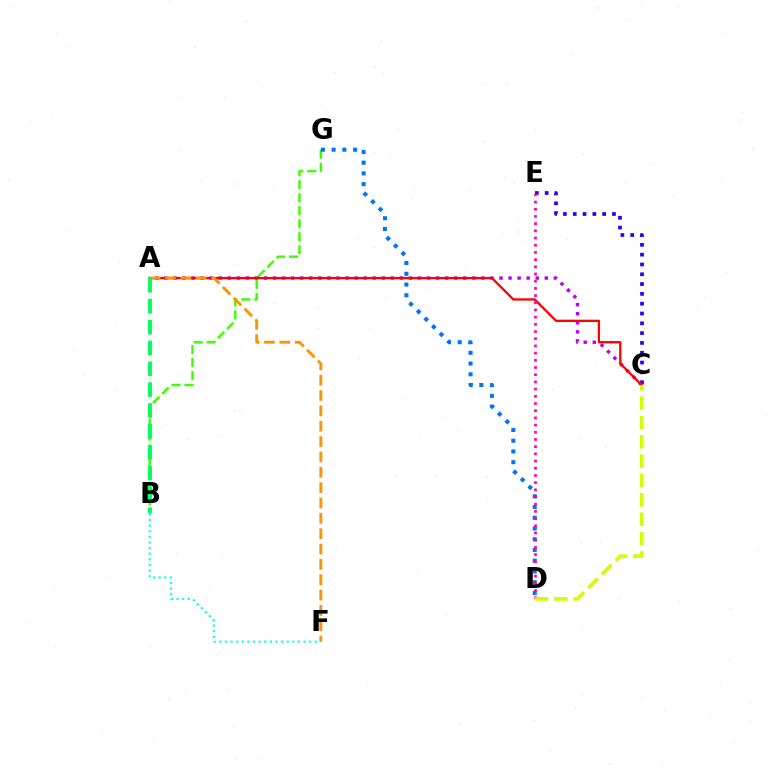{('C', 'E'): [{'color': '#2500ff', 'line_style': 'dotted', 'thickness': 2.67}], ('B', 'G'): [{'color': '#3dff00', 'line_style': 'dashed', 'thickness': 1.76}], ('A', 'C'): [{'color': '#b900ff', 'line_style': 'dotted', 'thickness': 2.46}, {'color': '#ff0000', 'line_style': 'solid', 'thickness': 1.66}], ('B', 'F'): [{'color': '#00fff6', 'line_style': 'dotted', 'thickness': 1.53}], ('D', 'G'): [{'color': '#0074ff', 'line_style': 'dotted', 'thickness': 2.92}], ('D', 'E'): [{'color': '#ff00ac', 'line_style': 'dotted', 'thickness': 1.95}], ('C', 'D'): [{'color': '#d1ff00', 'line_style': 'dashed', 'thickness': 2.63}], ('A', 'F'): [{'color': '#ff9400', 'line_style': 'dashed', 'thickness': 2.09}], ('A', 'B'): [{'color': '#00ff5c', 'line_style': 'dashed', 'thickness': 2.83}]}